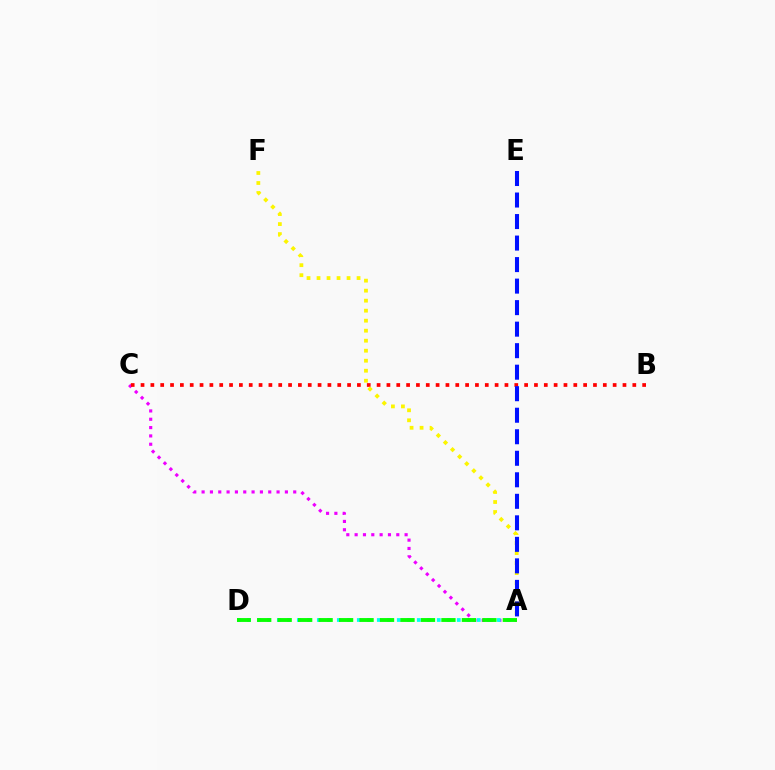{('A', 'C'): [{'color': '#ee00ff', 'line_style': 'dotted', 'thickness': 2.26}], ('A', 'D'): [{'color': '#00fff6', 'line_style': 'dotted', 'thickness': 2.72}, {'color': '#08ff00', 'line_style': 'dashed', 'thickness': 2.78}], ('B', 'C'): [{'color': '#ff0000', 'line_style': 'dotted', 'thickness': 2.67}], ('A', 'F'): [{'color': '#fcf500', 'line_style': 'dotted', 'thickness': 2.72}], ('A', 'E'): [{'color': '#0010ff', 'line_style': 'dashed', 'thickness': 2.92}]}